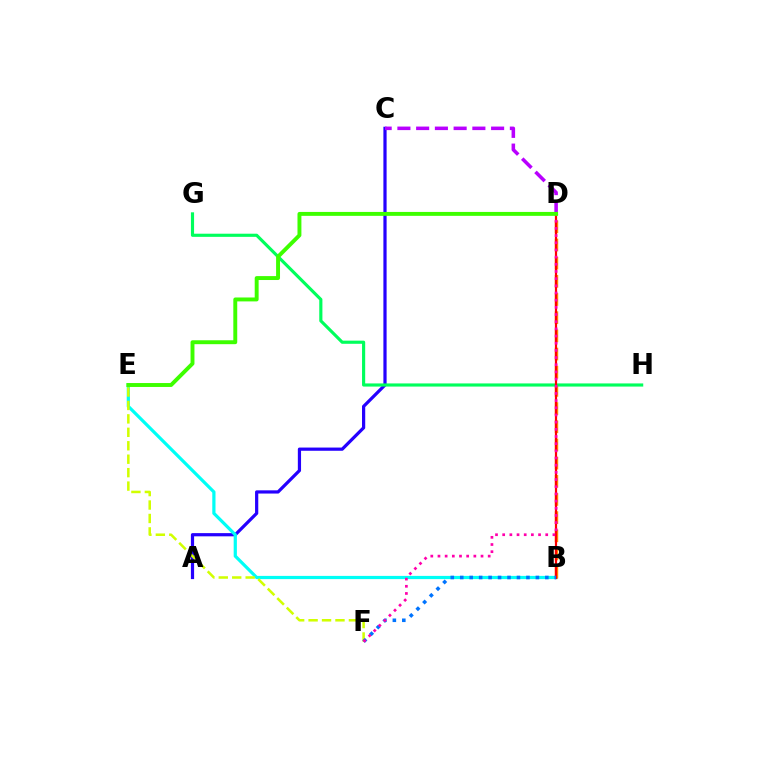{('A', 'C'): [{'color': '#2500ff', 'line_style': 'solid', 'thickness': 2.31}], ('B', 'E'): [{'color': '#00fff6', 'line_style': 'solid', 'thickness': 2.31}], ('B', 'D'): [{'color': '#ff9400', 'line_style': 'dashed', 'thickness': 2.47}, {'color': '#ff0000', 'line_style': 'solid', 'thickness': 1.59}], ('G', 'H'): [{'color': '#00ff5c', 'line_style': 'solid', 'thickness': 2.26}], ('E', 'F'): [{'color': '#d1ff00', 'line_style': 'dashed', 'thickness': 1.83}], ('C', 'D'): [{'color': '#b900ff', 'line_style': 'dashed', 'thickness': 2.55}], ('B', 'F'): [{'color': '#0074ff', 'line_style': 'dotted', 'thickness': 2.57}], ('D', 'F'): [{'color': '#ff00ac', 'line_style': 'dotted', 'thickness': 1.95}], ('D', 'E'): [{'color': '#3dff00', 'line_style': 'solid', 'thickness': 2.82}]}